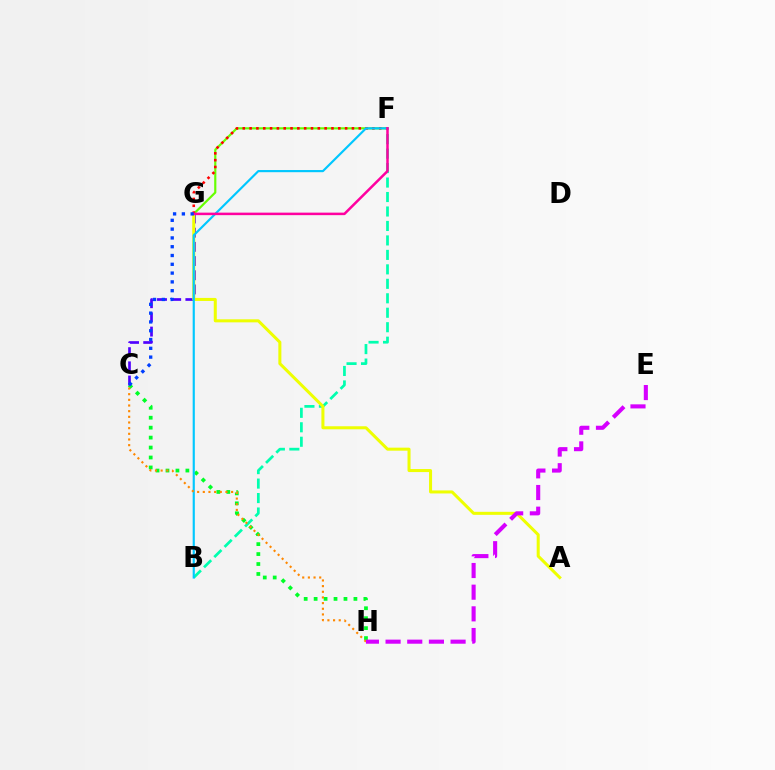{('B', 'F'): [{'color': '#00ffaf', 'line_style': 'dashed', 'thickness': 1.97}, {'color': '#00c7ff', 'line_style': 'solid', 'thickness': 1.55}], ('C', 'H'): [{'color': '#00ff27', 'line_style': 'dotted', 'thickness': 2.7}, {'color': '#ff8800', 'line_style': 'dotted', 'thickness': 1.54}], ('C', 'G'): [{'color': '#4f00ff', 'line_style': 'dashed', 'thickness': 1.93}, {'color': '#003fff', 'line_style': 'dotted', 'thickness': 2.39}], ('A', 'G'): [{'color': '#eeff00', 'line_style': 'solid', 'thickness': 2.18}], ('F', 'G'): [{'color': '#66ff00', 'line_style': 'solid', 'thickness': 1.57}, {'color': '#ff0000', 'line_style': 'dotted', 'thickness': 1.85}, {'color': '#ff00a0', 'line_style': 'solid', 'thickness': 1.81}], ('E', 'H'): [{'color': '#d600ff', 'line_style': 'dashed', 'thickness': 2.94}]}